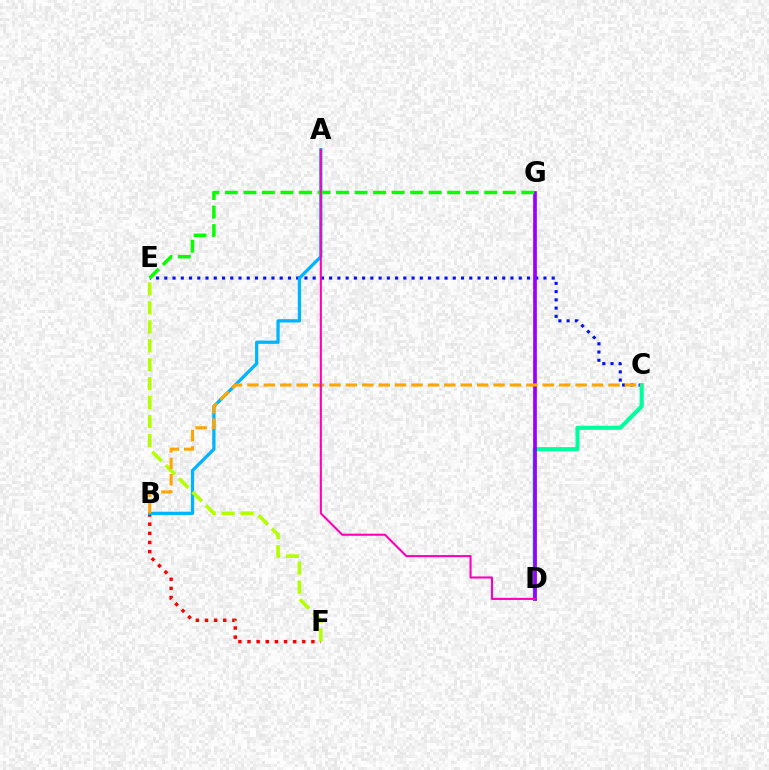{('C', 'E'): [{'color': '#0010ff', 'line_style': 'dotted', 'thickness': 2.24}], ('B', 'F'): [{'color': '#ff0000', 'line_style': 'dotted', 'thickness': 2.48}], ('C', 'D'): [{'color': '#00ff9d', 'line_style': 'solid', 'thickness': 2.96}], ('A', 'B'): [{'color': '#00b5ff', 'line_style': 'solid', 'thickness': 2.35}], ('E', 'F'): [{'color': '#b3ff00', 'line_style': 'dashed', 'thickness': 2.57}], ('D', 'G'): [{'color': '#9b00ff', 'line_style': 'solid', 'thickness': 2.66}], ('B', 'C'): [{'color': '#ffa500', 'line_style': 'dashed', 'thickness': 2.23}], ('E', 'G'): [{'color': '#08ff00', 'line_style': 'dashed', 'thickness': 2.52}], ('A', 'D'): [{'color': '#ff00bd', 'line_style': 'solid', 'thickness': 1.52}]}